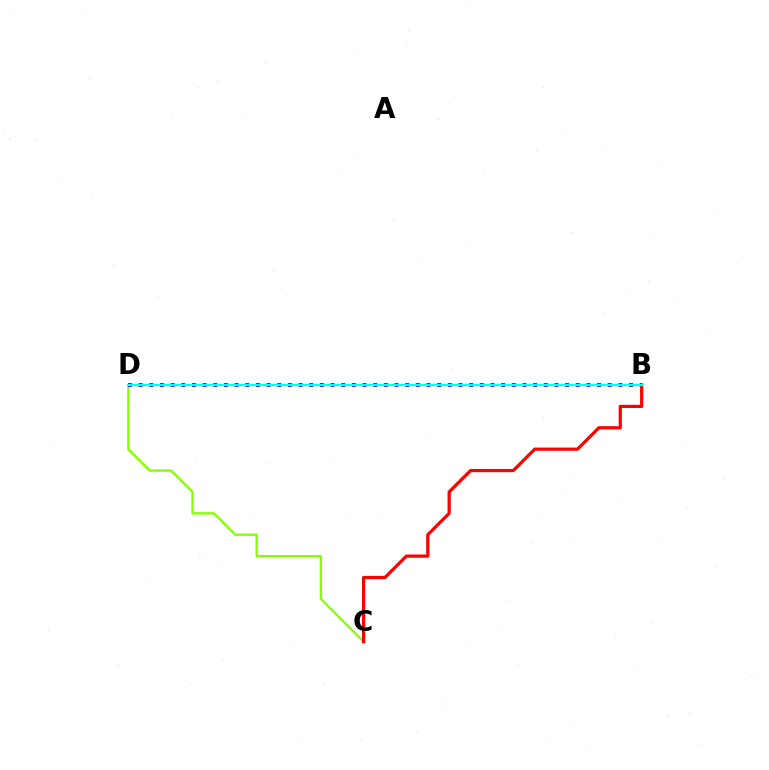{('C', 'D'): [{'color': '#84ff00', 'line_style': 'solid', 'thickness': 1.67}], ('B', 'D'): [{'color': '#7200ff', 'line_style': 'dotted', 'thickness': 2.9}, {'color': '#00fff6', 'line_style': 'solid', 'thickness': 1.65}], ('B', 'C'): [{'color': '#ff0000', 'line_style': 'solid', 'thickness': 2.32}]}